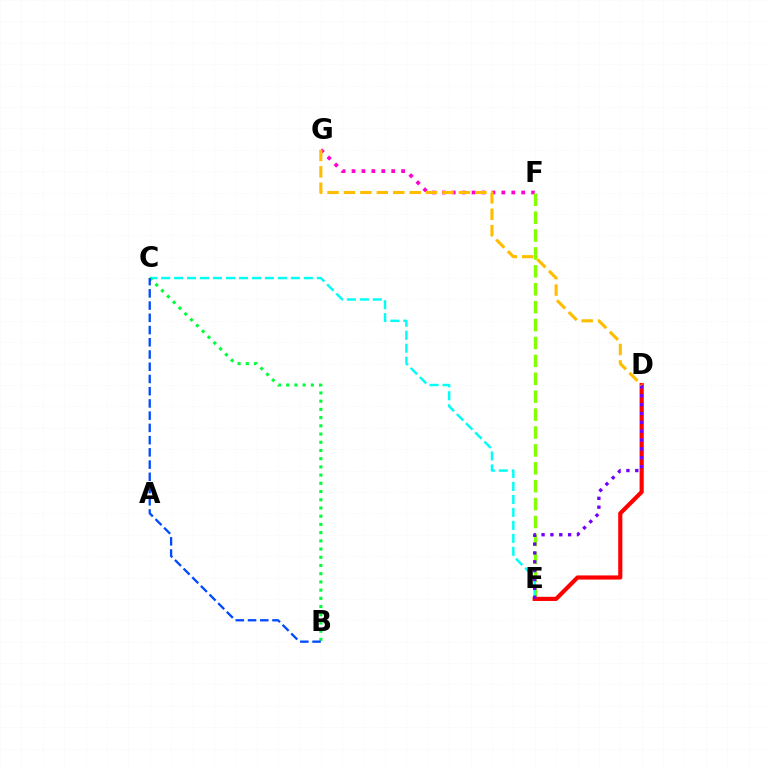{('F', 'G'): [{'color': '#ff00cf', 'line_style': 'dotted', 'thickness': 2.69}], ('E', 'F'): [{'color': '#84ff00', 'line_style': 'dashed', 'thickness': 2.43}], ('C', 'E'): [{'color': '#00fff6', 'line_style': 'dashed', 'thickness': 1.76}], ('D', 'E'): [{'color': '#ff0000', 'line_style': 'solid', 'thickness': 2.99}, {'color': '#7200ff', 'line_style': 'dotted', 'thickness': 2.41}], ('B', 'C'): [{'color': '#00ff39', 'line_style': 'dotted', 'thickness': 2.23}, {'color': '#004bff', 'line_style': 'dashed', 'thickness': 1.66}], ('D', 'G'): [{'color': '#ffbd00', 'line_style': 'dashed', 'thickness': 2.23}]}